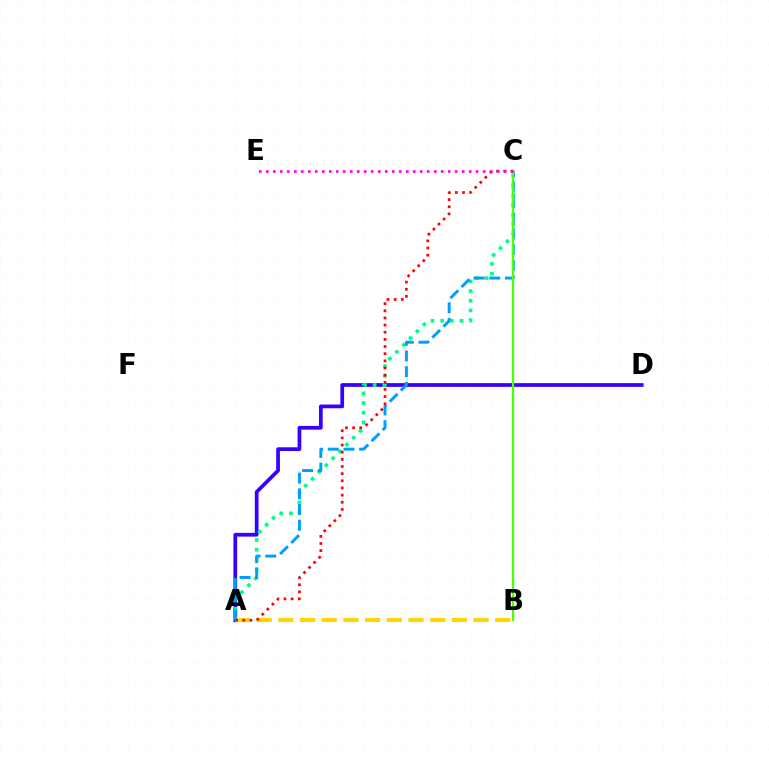{('A', 'D'): [{'color': '#3700ff', 'line_style': 'solid', 'thickness': 2.69}], ('A', 'C'): [{'color': '#00ff86', 'line_style': 'dotted', 'thickness': 2.63}, {'color': '#009eff', 'line_style': 'dashed', 'thickness': 2.13}, {'color': '#ff0000', 'line_style': 'dotted', 'thickness': 1.94}], ('A', 'B'): [{'color': '#ffd500', 'line_style': 'dashed', 'thickness': 2.95}], ('B', 'C'): [{'color': '#4fff00', 'line_style': 'solid', 'thickness': 1.64}], ('C', 'E'): [{'color': '#ff00ed', 'line_style': 'dotted', 'thickness': 1.9}]}